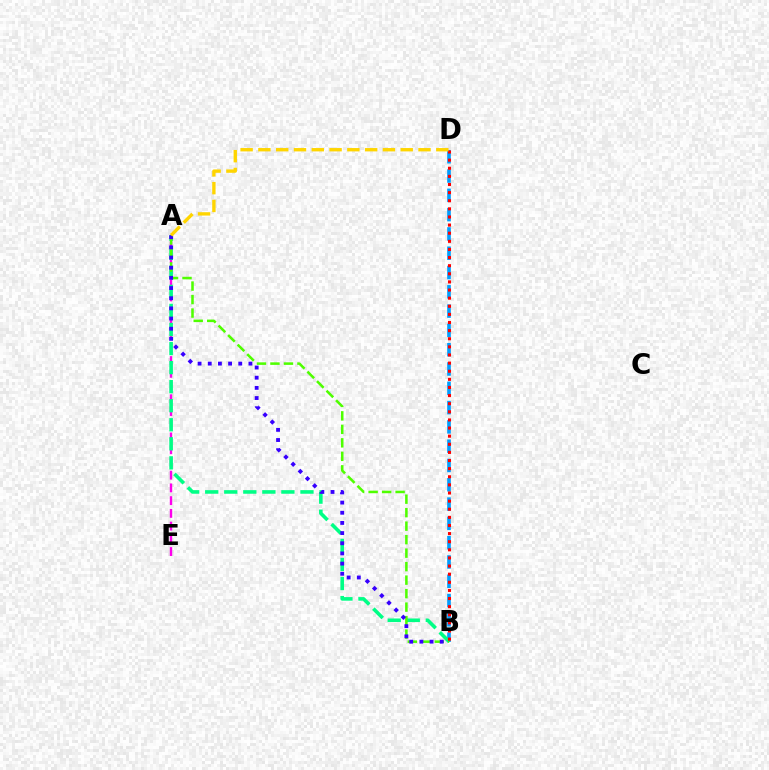{('B', 'D'): [{'color': '#009eff', 'line_style': 'dashed', 'thickness': 2.62}, {'color': '#ff0000', 'line_style': 'dotted', 'thickness': 2.21}], ('A', 'E'): [{'color': '#ff00ed', 'line_style': 'dashed', 'thickness': 1.73}], ('A', 'B'): [{'color': '#00ff86', 'line_style': 'dashed', 'thickness': 2.59}, {'color': '#4fff00', 'line_style': 'dashed', 'thickness': 1.83}, {'color': '#3700ff', 'line_style': 'dotted', 'thickness': 2.76}], ('A', 'D'): [{'color': '#ffd500', 'line_style': 'dashed', 'thickness': 2.42}]}